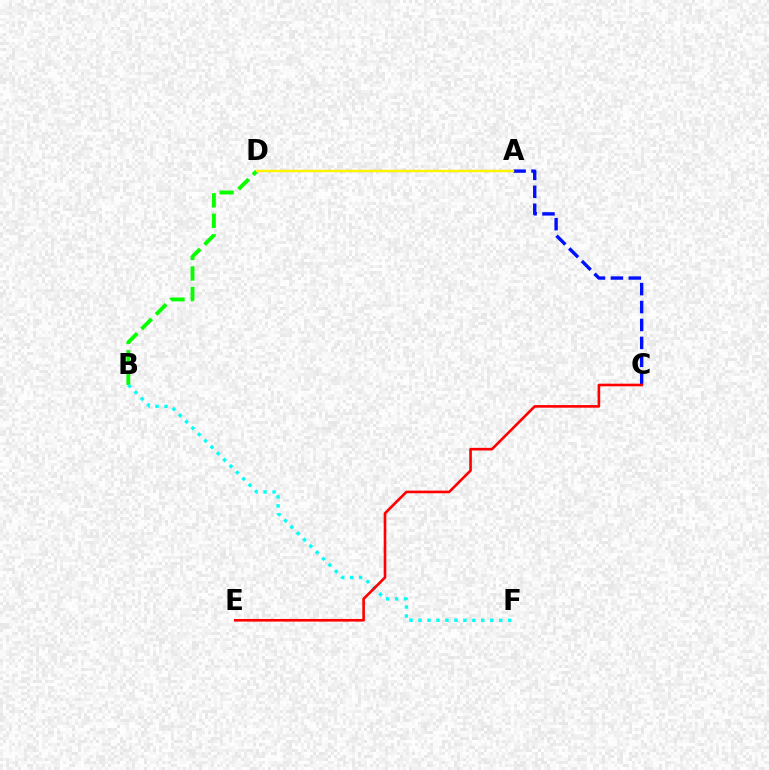{('B', 'D'): [{'color': '#08ff00', 'line_style': 'dashed', 'thickness': 2.78}], ('B', 'F'): [{'color': '#00fff6', 'line_style': 'dotted', 'thickness': 2.44}], ('A', 'C'): [{'color': '#0010ff', 'line_style': 'dashed', 'thickness': 2.43}], ('A', 'D'): [{'color': '#ee00ff', 'line_style': 'dashed', 'thickness': 1.52}, {'color': '#fcf500', 'line_style': 'solid', 'thickness': 1.75}], ('C', 'E'): [{'color': '#ff0000', 'line_style': 'solid', 'thickness': 1.89}]}